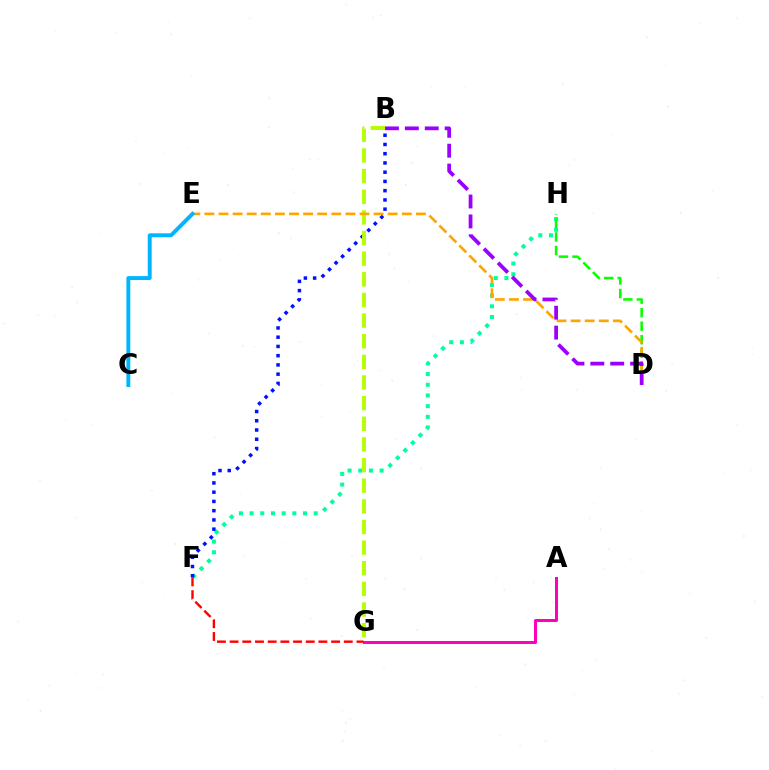{('F', 'H'): [{'color': '#00ff9d', 'line_style': 'dotted', 'thickness': 2.9}], ('B', 'F'): [{'color': '#0010ff', 'line_style': 'dotted', 'thickness': 2.51}], ('B', 'G'): [{'color': '#b3ff00', 'line_style': 'dashed', 'thickness': 2.8}], ('D', 'H'): [{'color': '#08ff00', 'line_style': 'dashed', 'thickness': 1.84}], ('D', 'E'): [{'color': '#ffa500', 'line_style': 'dashed', 'thickness': 1.92}], ('A', 'G'): [{'color': '#ff00bd', 'line_style': 'solid', 'thickness': 2.16}], ('F', 'G'): [{'color': '#ff0000', 'line_style': 'dashed', 'thickness': 1.72}], ('B', 'D'): [{'color': '#9b00ff', 'line_style': 'dashed', 'thickness': 2.7}], ('C', 'E'): [{'color': '#00b5ff', 'line_style': 'solid', 'thickness': 2.81}]}